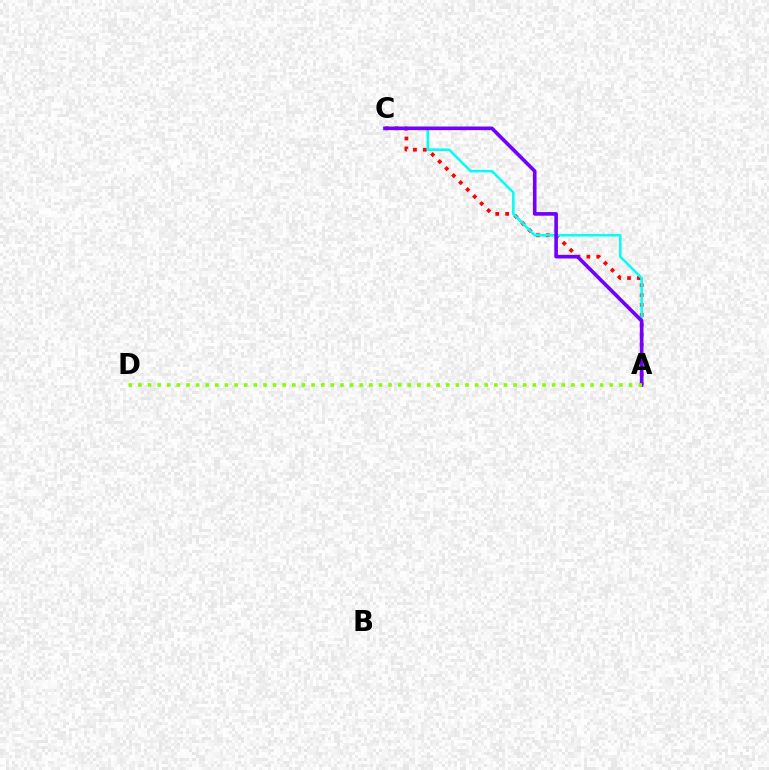{('A', 'C'): [{'color': '#ff0000', 'line_style': 'dotted', 'thickness': 2.69}, {'color': '#00fff6', 'line_style': 'solid', 'thickness': 1.81}, {'color': '#7200ff', 'line_style': 'solid', 'thickness': 2.61}], ('A', 'D'): [{'color': '#84ff00', 'line_style': 'dotted', 'thickness': 2.61}]}